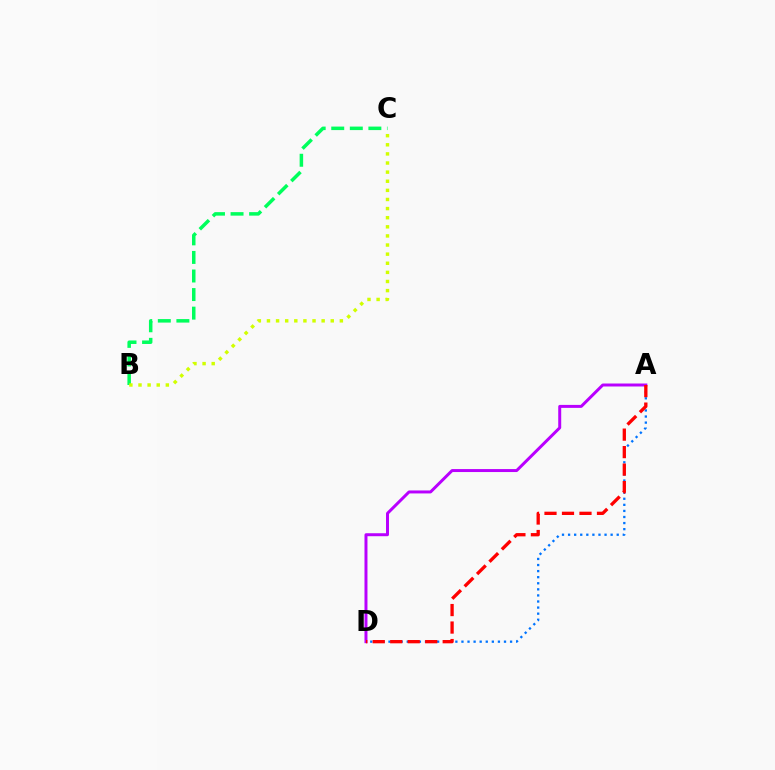{('A', 'D'): [{'color': '#0074ff', 'line_style': 'dotted', 'thickness': 1.65}, {'color': '#b900ff', 'line_style': 'solid', 'thickness': 2.14}, {'color': '#ff0000', 'line_style': 'dashed', 'thickness': 2.38}], ('B', 'C'): [{'color': '#00ff5c', 'line_style': 'dashed', 'thickness': 2.52}, {'color': '#d1ff00', 'line_style': 'dotted', 'thickness': 2.48}]}